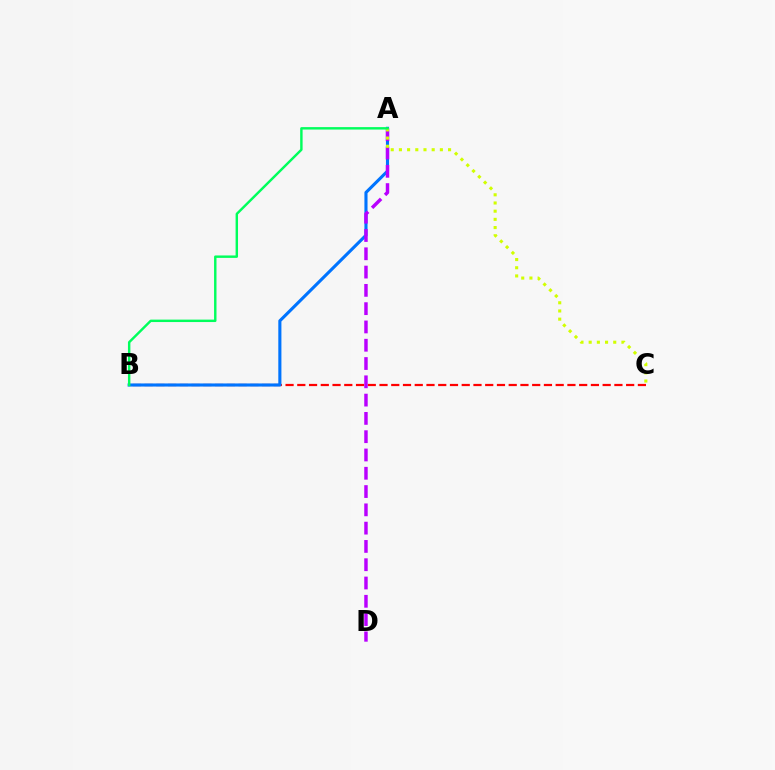{('B', 'C'): [{'color': '#ff0000', 'line_style': 'dashed', 'thickness': 1.6}], ('A', 'B'): [{'color': '#0074ff', 'line_style': 'solid', 'thickness': 2.24}, {'color': '#00ff5c', 'line_style': 'solid', 'thickness': 1.75}], ('A', 'D'): [{'color': '#b900ff', 'line_style': 'dashed', 'thickness': 2.48}], ('A', 'C'): [{'color': '#d1ff00', 'line_style': 'dotted', 'thickness': 2.23}]}